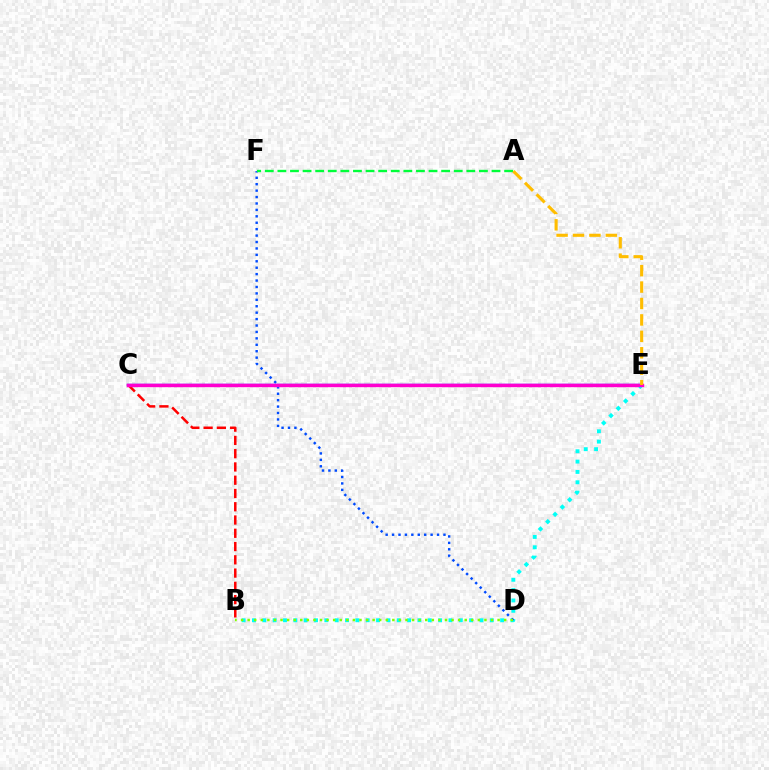{('B', 'C'): [{'color': '#ff0000', 'line_style': 'dashed', 'thickness': 1.8}], ('C', 'E'): [{'color': '#7200ff', 'line_style': 'solid', 'thickness': 1.79}, {'color': '#ff00cf', 'line_style': 'solid', 'thickness': 2.43}], ('B', 'E'): [{'color': '#00fff6', 'line_style': 'dotted', 'thickness': 2.81}], ('D', 'F'): [{'color': '#004bff', 'line_style': 'dotted', 'thickness': 1.75}], ('A', 'F'): [{'color': '#00ff39', 'line_style': 'dashed', 'thickness': 1.71}], ('A', 'E'): [{'color': '#ffbd00', 'line_style': 'dashed', 'thickness': 2.23}], ('B', 'D'): [{'color': '#84ff00', 'line_style': 'dotted', 'thickness': 1.79}]}